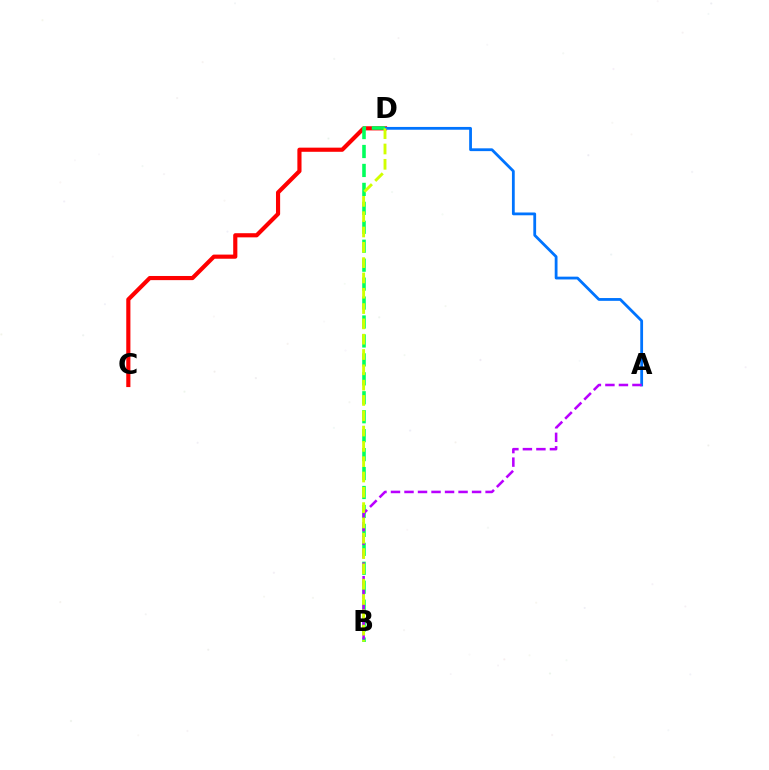{('C', 'D'): [{'color': '#ff0000', 'line_style': 'solid', 'thickness': 2.98}], ('A', 'D'): [{'color': '#0074ff', 'line_style': 'solid', 'thickness': 2.01}], ('B', 'D'): [{'color': '#00ff5c', 'line_style': 'dashed', 'thickness': 2.57}, {'color': '#d1ff00', 'line_style': 'dashed', 'thickness': 2.08}], ('A', 'B'): [{'color': '#b900ff', 'line_style': 'dashed', 'thickness': 1.84}]}